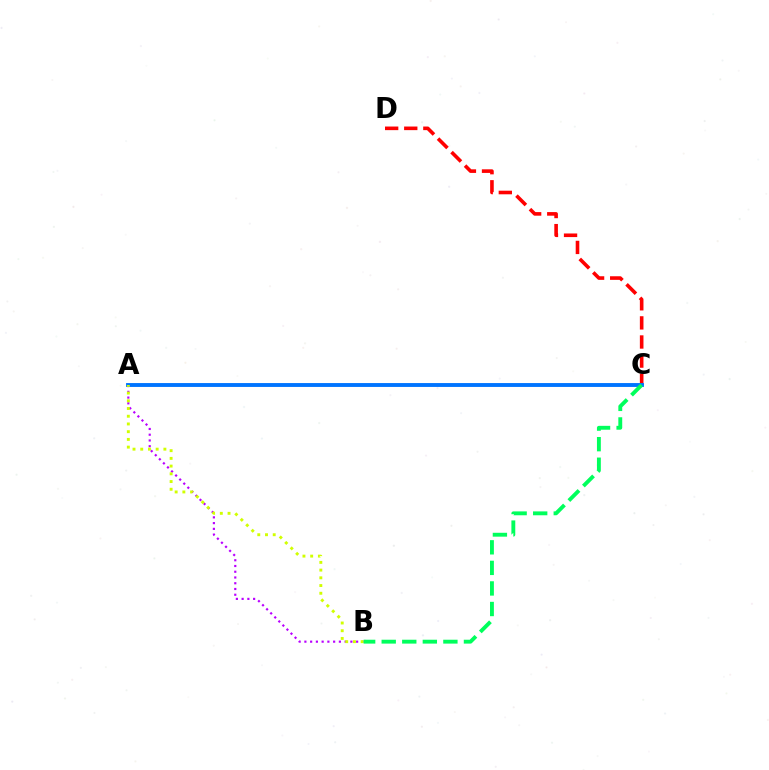{('A', 'B'): [{'color': '#b900ff', 'line_style': 'dotted', 'thickness': 1.56}, {'color': '#d1ff00', 'line_style': 'dotted', 'thickness': 2.1}], ('C', 'D'): [{'color': '#ff0000', 'line_style': 'dashed', 'thickness': 2.59}], ('A', 'C'): [{'color': '#0074ff', 'line_style': 'solid', 'thickness': 2.79}], ('B', 'C'): [{'color': '#00ff5c', 'line_style': 'dashed', 'thickness': 2.79}]}